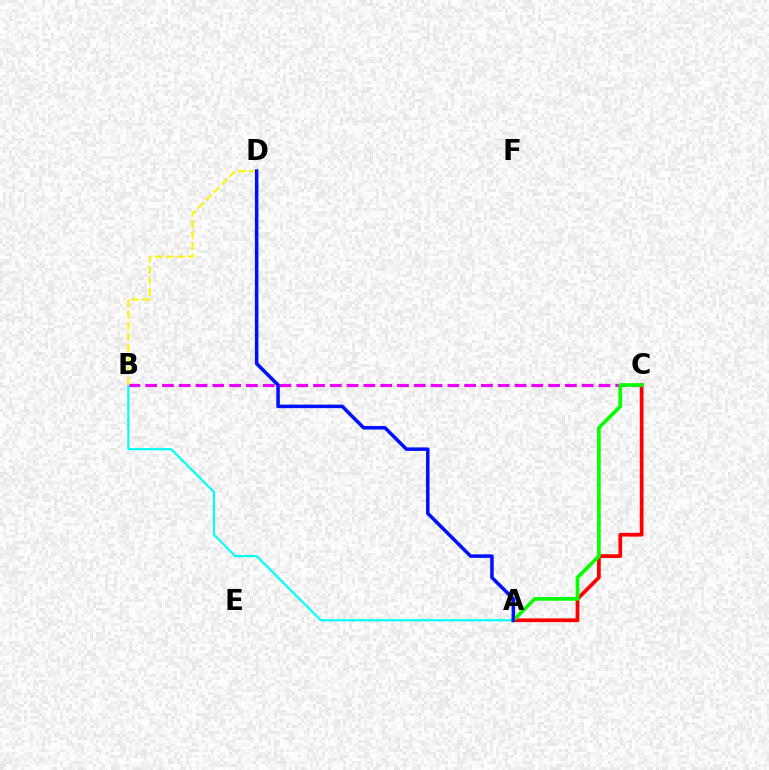{('A', 'C'): [{'color': '#ff0000', 'line_style': 'solid', 'thickness': 2.69}, {'color': '#08ff00', 'line_style': 'solid', 'thickness': 2.64}], ('B', 'C'): [{'color': '#ee00ff', 'line_style': 'dashed', 'thickness': 2.28}], ('A', 'B'): [{'color': '#00fff6', 'line_style': 'solid', 'thickness': 1.56}], ('B', 'D'): [{'color': '#fcf500', 'line_style': 'dashed', 'thickness': 1.5}], ('A', 'D'): [{'color': '#0010ff', 'line_style': 'solid', 'thickness': 2.53}]}